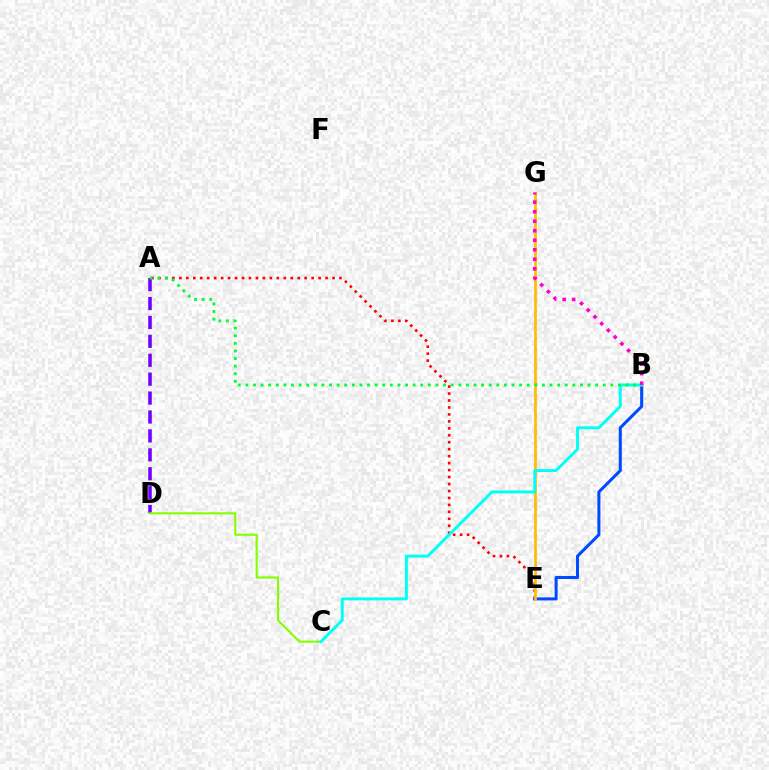{('A', 'E'): [{'color': '#ff0000', 'line_style': 'dotted', 'thickness': 1.89}], ('A', 'D'): [{'color': '#7200ff', 'line_style': 'dashed', 'thickness': 2.57}], ('B', 'E'): [{'color': '#004bff', 'line_style': 'solid', 'thickness': 2.19}], ('C', 'D'): [{'color': '#84ff00', 'line_style': 'solid', 'thickness': 1.53}], ('E', 'G'): [{'color': '#ffbd00', 'line_style': 'solid', 'thickness': 1.95}], ('B', 'C'): [{'color': '#00fff6', 'line_style': 'solid', 'thickness': 2.11}], ('A', 'B'): [{'color': '#00ff39', 'line_style': 'dotted', 'thickness': 2.07}], ('B', 'G'): [{'color': '#ff00cf', 'line_style': 'dotted', 'thickness': 2.58}]}